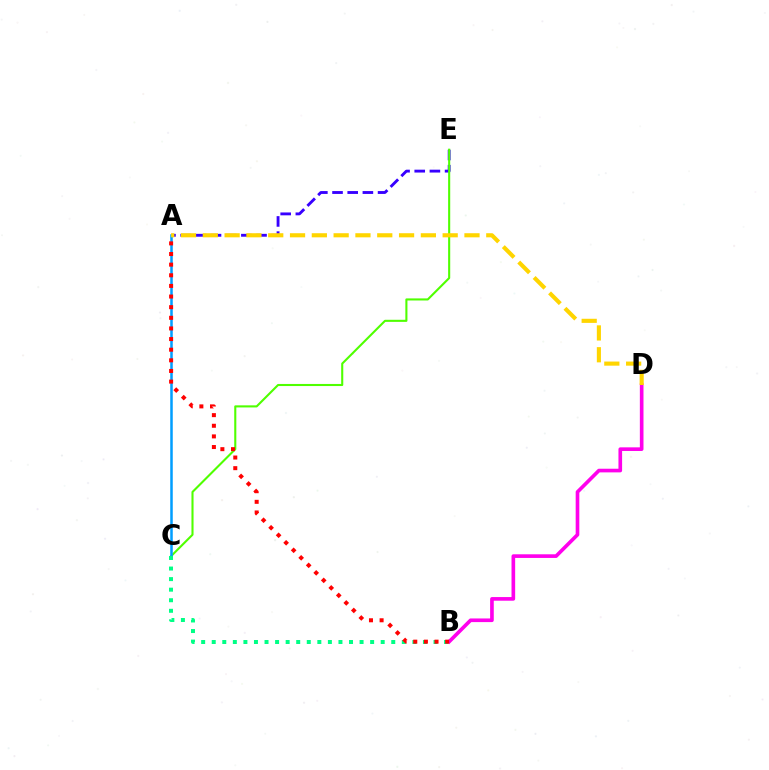{('A', 'E'): [{'color': '#3700ff', 'line_style': 'dashed', 'thickness': 2.06}], ('C', 'E'): [{'color': '#4fff00', 'line_style': 'solid', 'thickness': 1.51}], ('A', 'C'): [{'color': '#009eff', 'line_style': 'solid', 'thickness': 1.81}], ('B', 'C'): [{'color': '#00ff86', 'line_style': 'dotted', 'thickness': 2.87}], ('B', 'D'): [{'color': '#ff00ed', 'line_style': 'solid', 'thickness': 2.63}], ('A', 'B'): [{'color': '#ff0000', 'line_style': 'dotted', 'thickness': 2.89}], ('A', 'D'): [{'color': '#ffd500', 'line_style': 'dashed', 'thickness': 2.96}]}